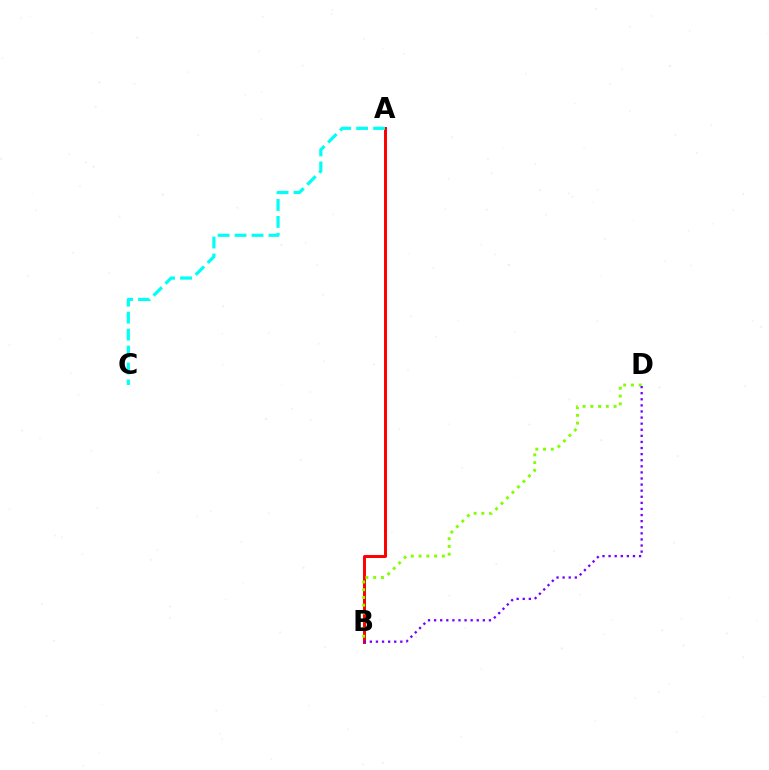{('A', 'B'): [{'color': '#ff0000', 'line_style': 'solid', 'thickness': 2.14}], ('A', 'C'): [{'color': '#00fff6', 'line_style': 'dashed', 'thickness': 2.3}], ('B', 'D'): [{'color': '#84ff00', 'line_style': 'dotted', 'thickness': 2.11}, {'color': '#7200ff', 'line_style': 'dotted', 'thickness': 1.66}]}